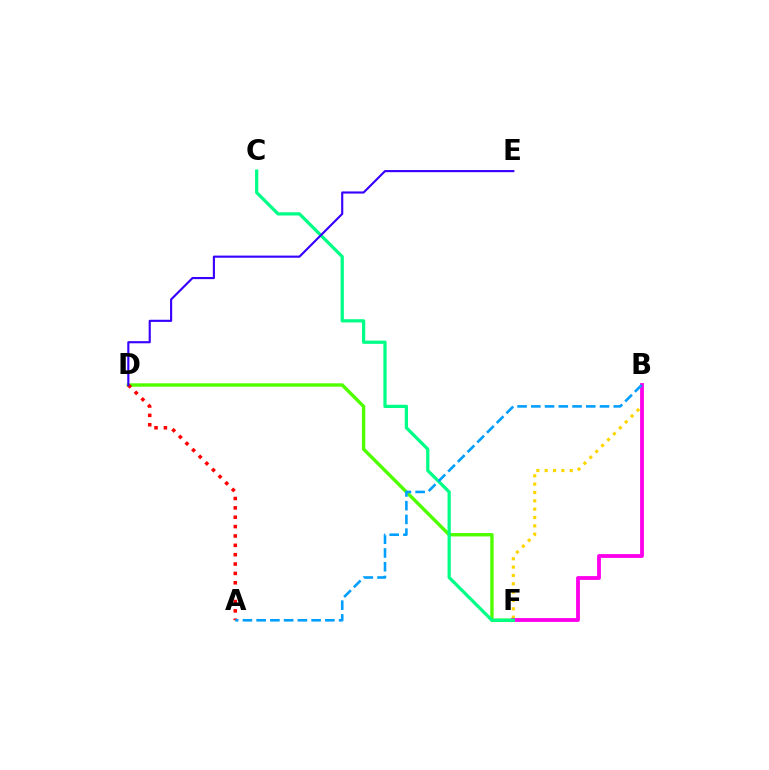{('B', 'F'): [{'color': '#ffd500', 'line_style': 'dotted', 'thickness': 2.27}, {'color': '#ff00ed', 'line_style': 'solid', 'thickness': 2.75}], ('D', 'F'): [{'color': '#4fff00', 'line_style': 'solid', 'thickness': 2.45}], ('C', 'F'): [{'color': '#00ff86', 'line_style': 'solid', 'thickness': 2.33}], ('A', 'D'): [{'color': '#ff0000', 'line_style': 'dotted', 'thickness': 2.54}], ('A', 'B'): [{'color': '#009eff', 'line_style': 'dashed', 'thickness': 1.87}], ('D', 'E'): [{'color': '#3700ff', 'line_style': 'solid', 'thickness': 1.54}]}